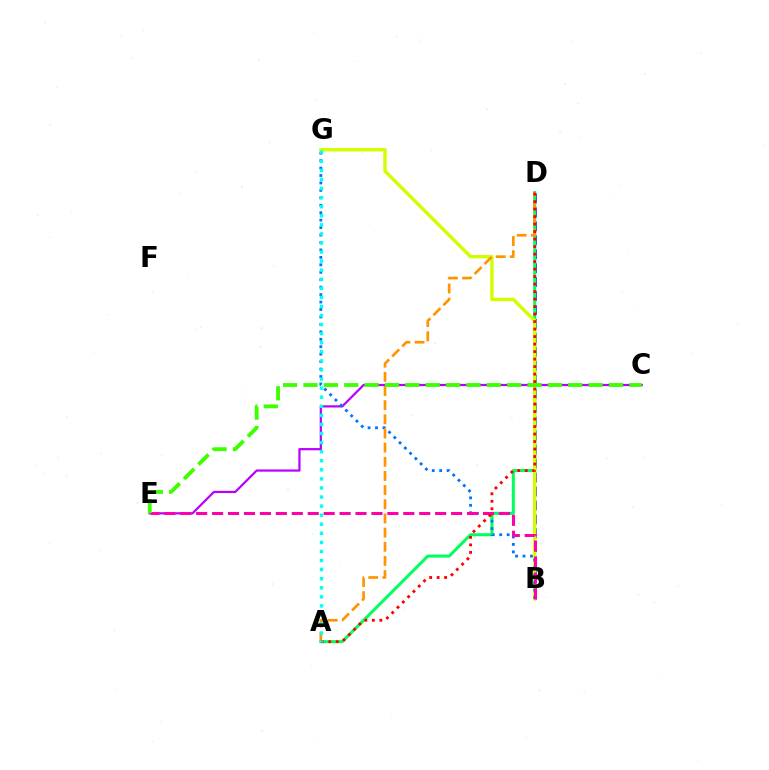{('C', 'E'): [{'color': '#b900ff', 'line_style': 'solid', 'thickness': 1.6}, {'color': '#3dff00', 'line_style': 'dashed', 'thickness': 2.77}], ('B', 'D'): [{'color': '#2500ff', 'line_style': 'dashed', 'thickness': 1.9}], ('A', 'D'): [{'color': '#00ff5c', 'line_style': 'solid', 'thickness': 2.18}, {'color': '#ff9400', 'line_style': 'dashed', 'thickness': 1.92}, {'color': '#ff0000', 'line_style': 'dotted', 'thickness': 2.04}], ('B', 'G'): [{'color': '#d1ff00', 'line_style': 'solid', 'thickness': 2.46}, {'color': '#0074ff', 'line_style': 'dotted', 'thickness': 2.02}], ('B', 'E'): [{'color': '#ff00ac', 'line_style': 'dashed', 'thickness': 2.16}], ('A', 'G'): [{'color': '#00fff6', 'line_style': 'dotted', 'thickness': 2.47}]}